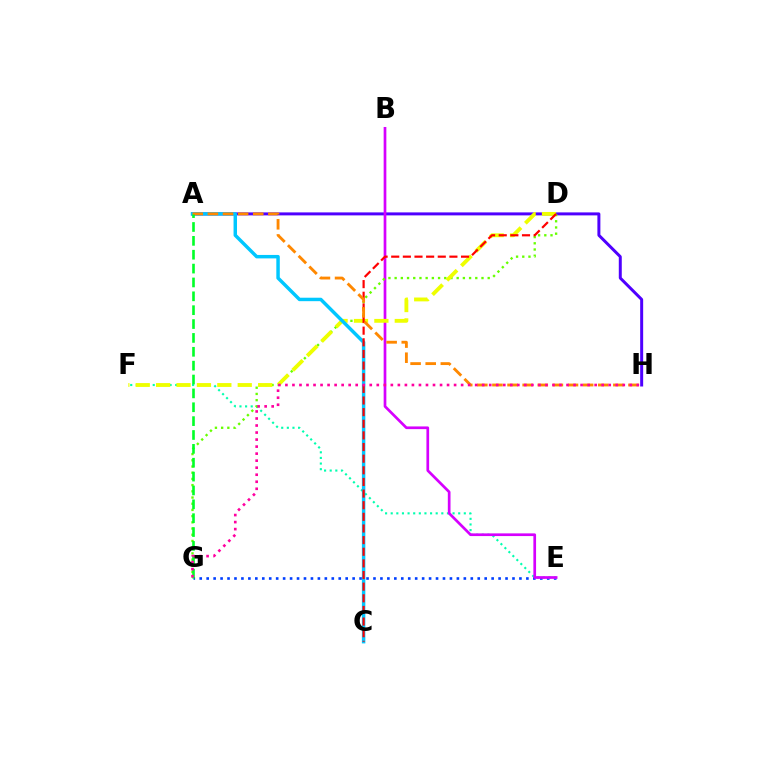{('E', 'G'): [{'color': '#003fff', 'line_style': 'dotted', 'thickness': 1.89}], ('A', 'H'): [{'color': '#4f00ff', 'line_style': 'solid', 'thickness': 2.14}, {'color': '#ff8800', 'line_style': 'dashed', 'thickness': 2.05}], ('E', 'F'): [{'color': '#00ffaf', 'line_style': 'dotted', 'thickness': 1.53}], ('B', 'E'): [{'color': '#d600ff', 'line_style': 'solid', 'thickness': 1.94}], ('D', 'G'): [{'color': '#66ff00', 'line_style': 'dotted', 'thickness': 1.69}], ('D', 'F'): [{'color': '#eeff00', 'line_style': 'dashed', 'thickness': 2.77}], ('A', 'C'): [{'color': '#00c7ff', 'line_style': 'solid', 'thickness': 2.49}], ('C', 'D'): [{'color': '#ff0000', 'line_style': 'dashed', 'thickness': 1.58}], ('A', 'G'): [{'color': '#00ff27', 'line_style': 'dashed', 'thickness': 1.88}], ('G', 'H'): [{'color': '#ff00a0', 'line_style': 'dotted', 'thickness': 1.91}]}